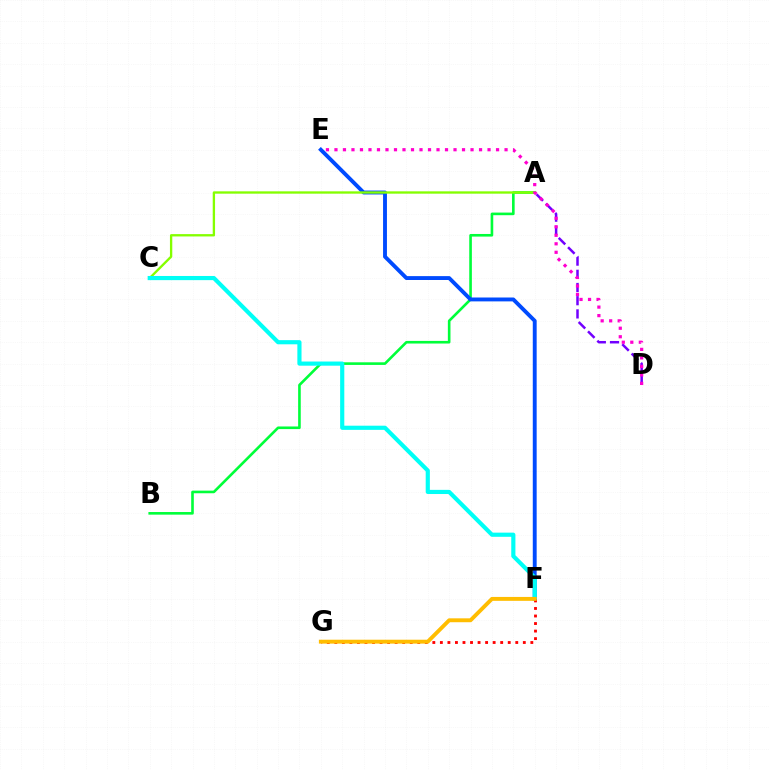{('A', 'D'): [{'color': '#7200ff', 'line_style': 'dashed', 'thickness': 1.79}], ('A', 'B'): [{'color': '#00ff39', 'line_style': 'solid', 'thickness': 1.89}], ('E', 'F'): [{'color': '#004bff', 'line_style': 'solid', 'thickness': 2.8}], ('A', 'C'): [{'color': '#84ff00', 'line_style': 'solid', 'thickness': 1.68}], ('C', 'F'): [{'color': '#00fff6', 'line_style': 'solid', 'thickness': 3.0}], ('D', 'E'): [{'color': '#ff00cf', 'line_style': 'dotted', 'thickness': 2.31}], ('F', 'G'): [{'color': '#ff0000', 'line_style': 'dotted', 'thickness': 2.05}, {'color': '#ffbd00', 'line_style': 'solid', 'thickness': 2.81}]}